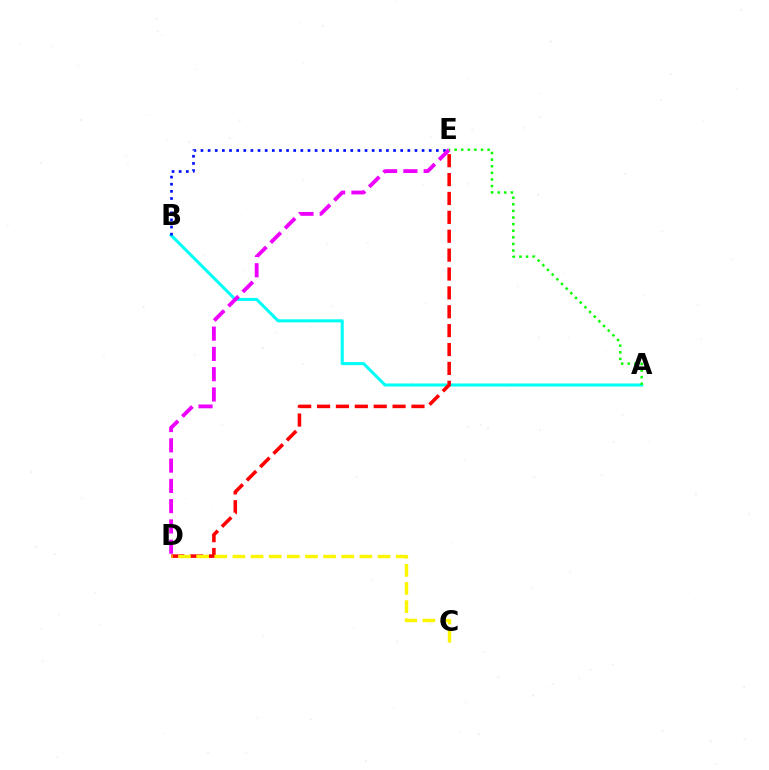{('A', 'B'): [{'color': '#00fff6', 'line_style': 'solid', 'thickness': 2.2}], ('D', 'E'): [{'color': '#ff0000', 'line_style': 'dashed', 'thickness': 2.57}, {'color': '#ee00ff', 'line_style': 'dashed', 'thickness': 2.75}], ('B', 'E'): [{'color': '#0010ff', 'line_style': 'dotted', 'thickness': 1.94}], ('C', 'D'): [{'color': '#fcf500', 'line_style': 'dashed', 'thickness': 2.46}], ('A', 'E'): [{'color': '#08ff00', 'line_style': 'dotted', 'thickness': 1.8}]}